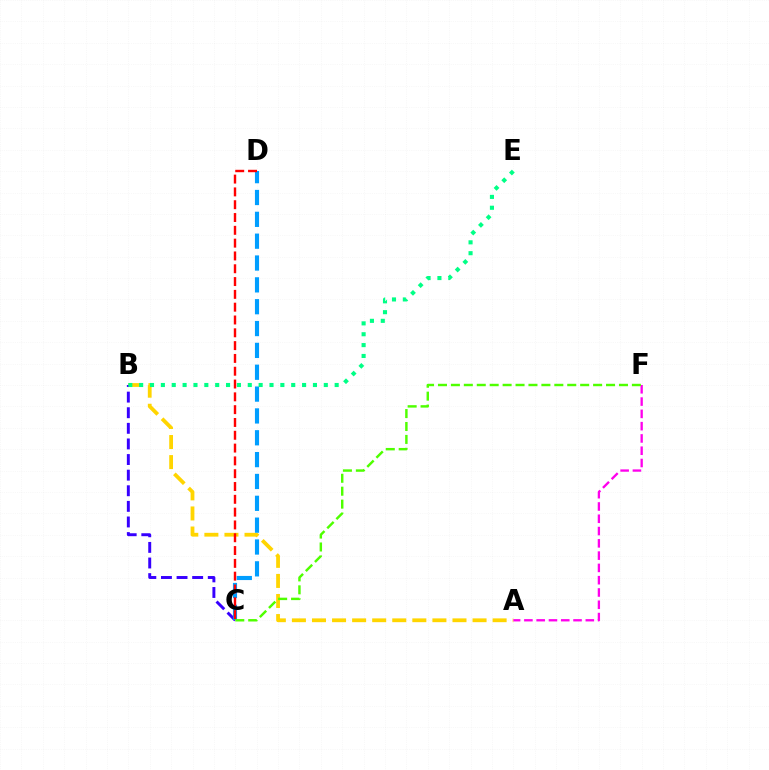{('A', 'B'): [{'color': '#ffd500', 'line_style': 'dashed', 'thickness': 2.73}], ('B', 'C'): [{'color': '#3700ff', 'line_style': 'dashed', 'thickness': 2.12}], ('A', 'F'): [{'color': '#ff00ed', 'line_style': 'dashed', 'thickness': 1.67}], ('C', 'D'): [{'color': '#009eff', 'line_style': 'dashed', 'thickness': 2.97}, {'color': '#ff0000', 'line_style': 'dashed', 'thickness': 1.74}], ('C', 'F'): [{'color': '#4fff00', 'line_style': 'dashed', 'thickness': 1.76}], ('B', 'E'): [{'color': '#00ff86', 'line_style': 'dotted', 'thickness': 2.95}]}